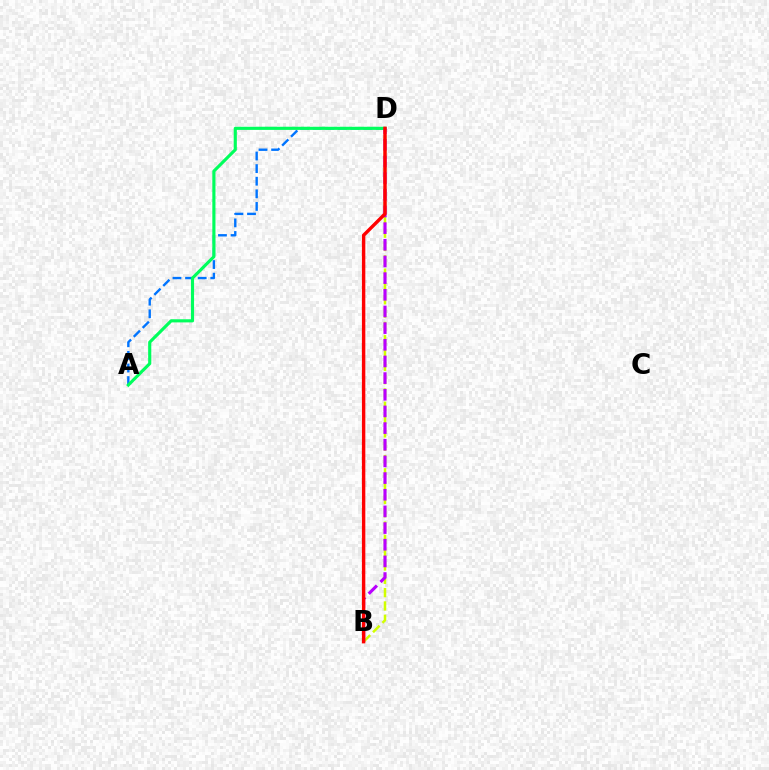{('A', 'D'): [{'color': '#0074ff', 'line_style': 'dashed', 'thickness': 1.71}, {'color': '#00ff5c', 'line_style': 'solid', 'thickness': 2.26}], ('B', 'D'): [{'color': '#d1ff00', 'line_style': 'dashed', 'thickness': 1.81}, {'color': '#b900ff', 'line_style': 'dashed', 'thickness': 2.26}, {'color': '#ff0000', 'line_style': 'solid', 'thickness': 2.46}]}